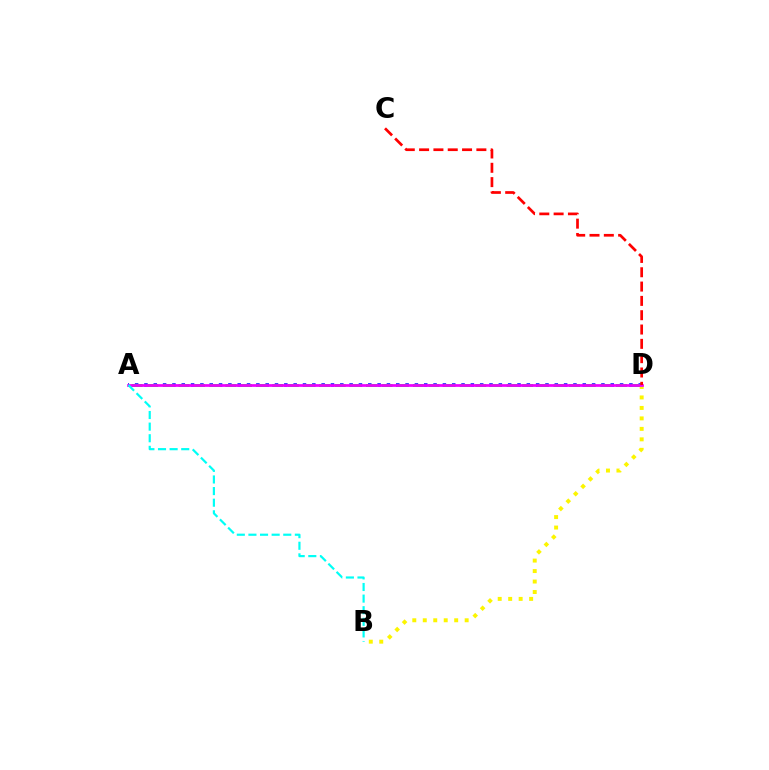{('A', 'D'): [{'color': '#0010ff', 'line_style': 'dotted', 'thickness': 2.53}, {'color': '#08ff00', 'line_style': 'dashed', 'thickness': 2.12}, {'color': '#ee00ff', 'line_style': 'solid', 'thickness': 1.96}], ('B', 'D'): [{'color': '#fcf500', 'line_style': 'dotted', 'thickness': 2.85}], ('A', 'B'): [{'color': '#00fff6', 'line_style': 'dashed', 'thickness': 1.58}], ('C', 'D'): [{'color': '#ff0000', 'line_style': 'dashed', 'thickness': 1.95}]}